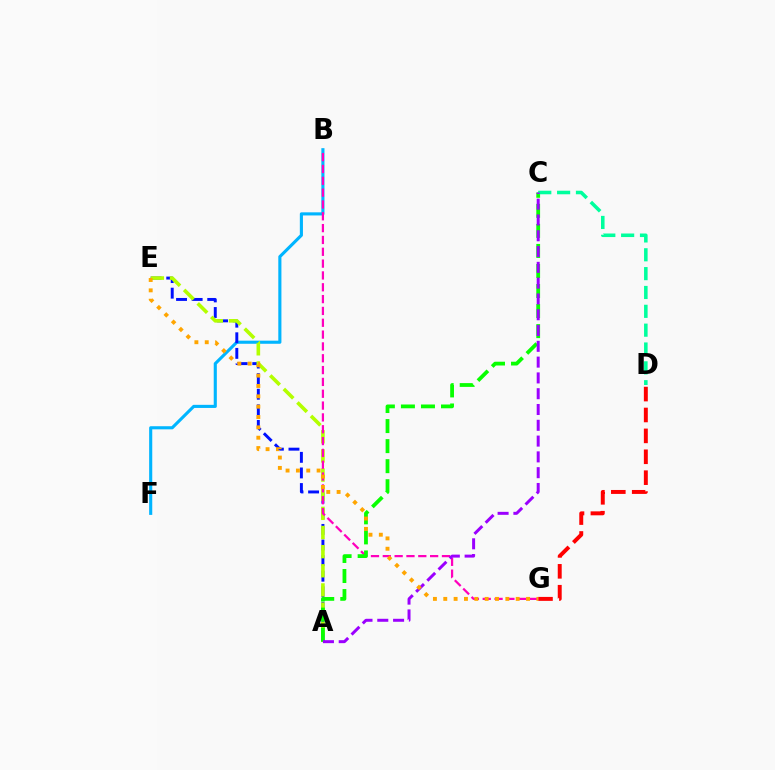{('B', 'F'): [{'color': '#00b5ff', 'line_style': 'solid', 'thickness': 2.24}], ('D', 'G'): [{'color': '#ff0000', 'line_style': 'dashed', 'thickness': 2.84}], ('A', 'E'): [{'color': '#0010ff', 'line_style': 'dashed', 'thickness': 2.12}, {'color': '#b3ff00', 'line_style': 'dashed', 'thickness': 2.6}], ('B', 'G'): [{'color': '#ff00bd', 'line_style': 'dashed', 'thickness': 1.61}], ('A', 'C'): [{'color': '#08ff00', 'line_style': 'dashed', 'thickness': 2.72}, {'color': '#9b00ff', 'line_style': 'dashed', 'thickness': 2.15}], ('C', 'D'): [{'color': '#00ff9d', 'line_style': 'dashed', 'thickness': 2.56}], ('E', 'G'): [{'color': '#ffa500', 'line_style': 'dotted', 'thickness': 2.81}]}